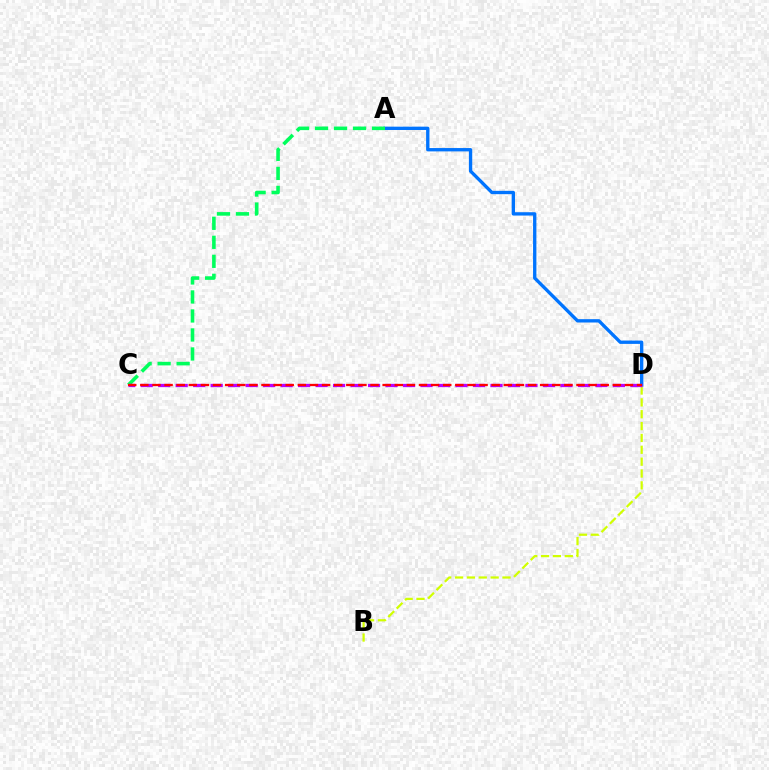{('A', 'D'): [{'color': '#0074ff', 'line_style': 'solid', 'thickness': 2.4}], ('A', 'C'): [{'color': '#00ff5c', 'line_style': 'dashed', 'thickness': 2.58}], ('B', 'D'): [{'color': '#d1ff00', 'line_style': 'dashed', 'thickness': 1.61}], ('C', 'D'): [{'color': '#b900ff', 'line_style': 'dashed', 'thickness': 2.38}, {'color': '#ff0000', 'line_style': 'dashed', 'thickness': 1.65}]}